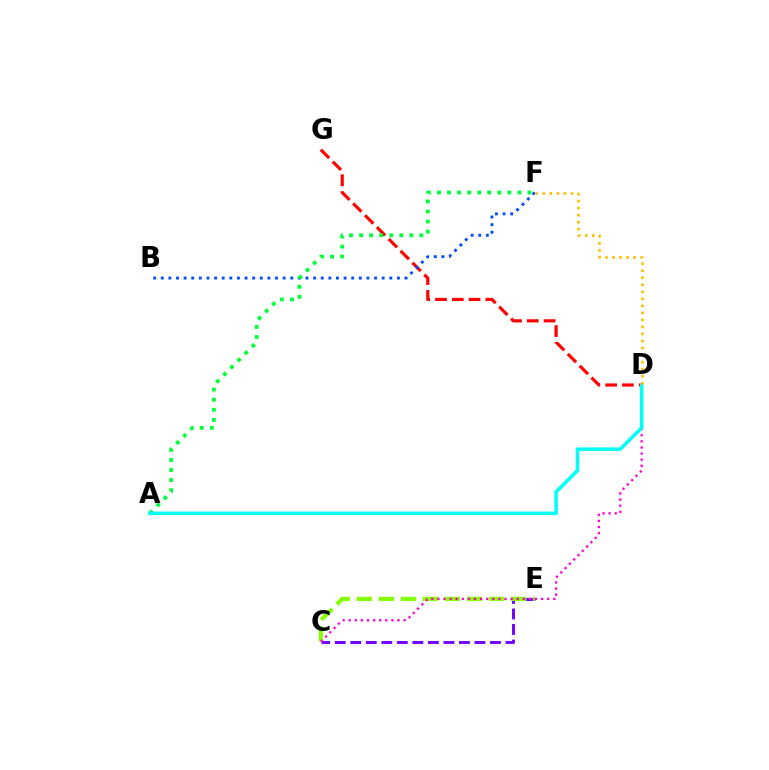{('C', 'E'): [{'color': '#7200ff', 'line_style': 'dashed', 'thickness': 2.11}, {'color': '#84ff00', 'line_style': 'dashed', 'thickness': 2.99}], ('D', 'G'): [{'color': '#ff0000', 'line_style': 'dashed', 'thickness': 2.28}], ('B', 'F'): [{'color': '#004bff', 'line_style': 'dotted', 'thickness': 2.07}], ('A', 'F'): [{'color': '#00ff39', 'line_style': 'dotted', 'thickness': 2.73}], ('C', 'D'): [{'color': '#ff00cf', 'line_style': 'dotted', 'thickness': 1.66}], ('A', 'D'): [{'color': '#00fff6', 'line_style': 'solid', 'thickness': 2.55}], ('D', 'F'): [{'color': '#ffbd00', 'line_style': 'dotted', 'thickness': 1.91}]}